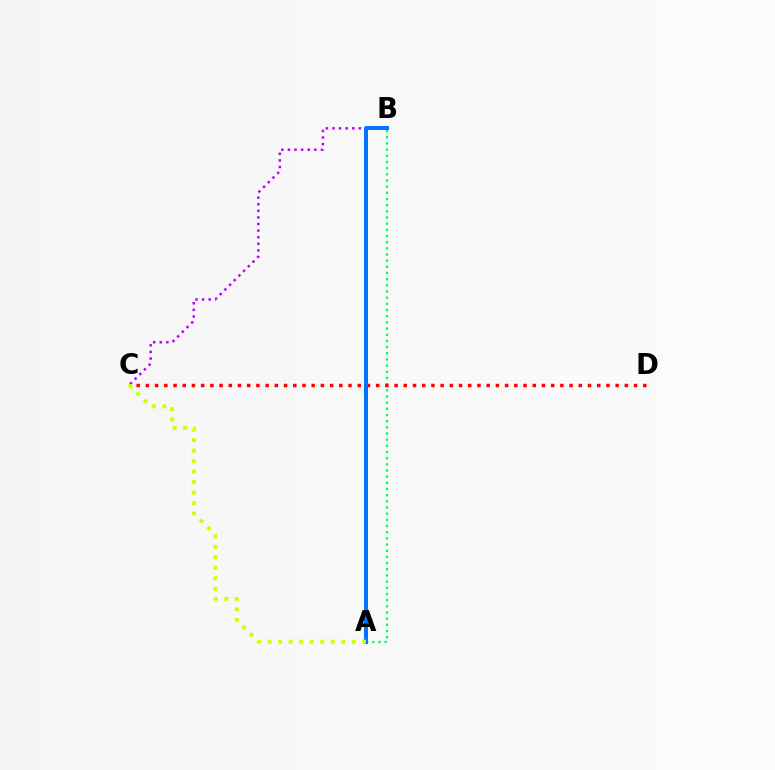{('A', 'B'): [{'color': '#00ff5c', 'line_style': 'dotted', 'thickness': 1.68}, {'color': '#0074ff', 'line_style': 'solid', 'thickness': 2.86}], ('C', 'D'): [{'color': '#ff0000', 'line_style': 'dotted', 'thickness': 2.5}], ('B', 'C'): [{'color': '#b900ff', 'line_style': 'dotted', 'thickness': 1.79}], ('A', 'C'): [{'color': '#d1ff00', 'line_style': 'dotted', 'thickness': 2.86}]}